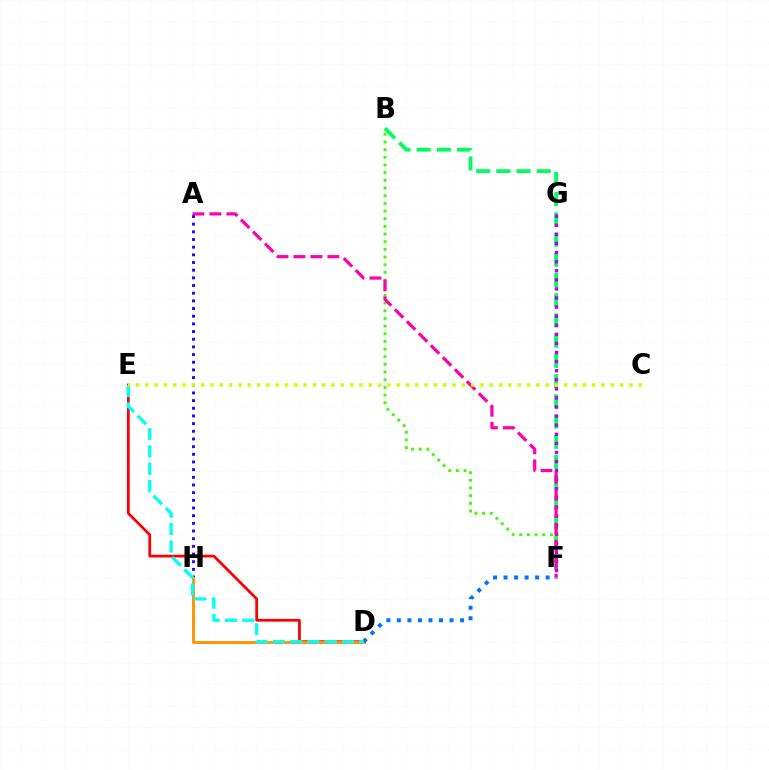{('A', 'H'): [{'color': '#2500ff', 'line_style': 'dotted', 'thickness': 2.08}], ('D', 'E'): [{'color': '#ff0000', 'line_style': 'solid', 'thickness': 1.98}, {'color': '#00fff6', 'line_style': 'dashed', 'thickness': 2.35}], ('B', 'F'): [{'color': '#00ff5c', 'line_style': 'dashed', 'thickness': 2.75}, {'color': '#3dff00', 'line_style': 'dotted', 'thickness': 2.08}], ('D', 'H'): [{'color': '#ff9400', 'line_style': 'solid', 'thickness': 2.1}], ('D', 'F'): [{'color': '#0074ff', 'line_style': 'dotted', 'thickness': 2.86}], ('F', 'G'): [{'color': '#b900ff', 'line_style': 'dotted', 'thickness': 2.47}], ('A', 'F'): [{'color': '#ff00ac', 'line_style': 'dashed', 'thickness': 2.3}], ('C', 'E'): [{'color': '#d1ff00', 'line_style': 'dotted', 'thickness': 2.53}]}